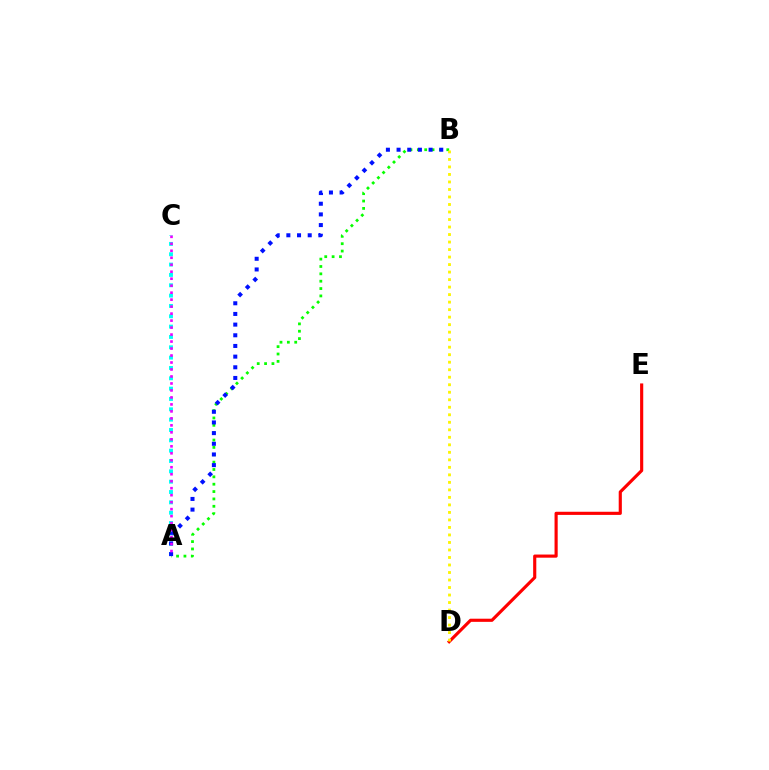{('A', 'B'): [{'color': '#08ff00', 'line_style': 'dotted', 'thickness': 2.0}, {'color': '#0010ff', 'line_style': 'dotted', 'thickness': 2.9}], ('A', 'C'): [{'color': '#00fff6', 'line_style': 'dotted', 'thickness': 2.81}, {'color': '#ee00ff', 'line_style': 'dotted', 'thickness': 1.9}], ('D', 'E'): [{'color': '#ff0000', 'line_style': 'solid', 'thickness': 2.26}], ('B', 'D'): [{'color': '#fcf500', 'line_style': 'dotted', 'thickness': 2.04}]}